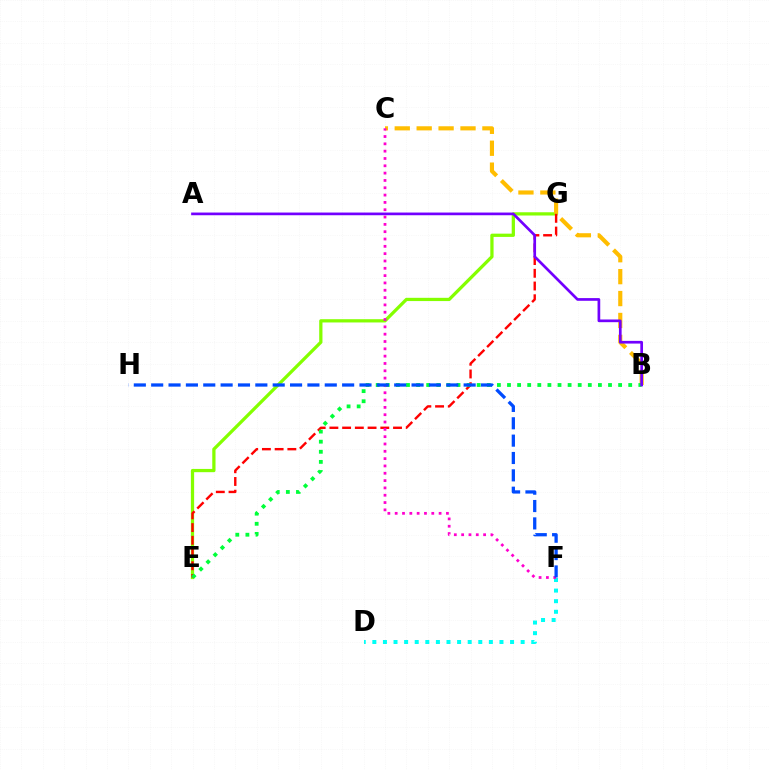{('E', 'G'): [{'color': '#84ff00', 'line_style': 'solid', 'thickness': 2.34}, {'color': '#ff0000', 'line_style': 'dashed', 'thickness': 1.73}], ('B', 'C'): [{'color': '#ffbd00', 'line_style': 'dashed', 'thickness': 2.98}], ('D', 'F'): [{'color': '#00fff6', 'line_style': 'dotted', 'thickness': 2.88}], ('B', 'E'): [{'color': '#00ff39', 'line_style': 'dotted', 'thickness': 2.74}], ('A', 'B'): [{'color': '#7200ff', 'line_style': 'solid', 'thickness': 1.94}], ('C', 'F'): [{'color': '#ff00cf', 'line_style': 'dotted', 'thickness': 1.99}], ('F', 'H'): [{'color': '#004bff', 'line_style': 'dashed', 'thickness': 2.36}]}